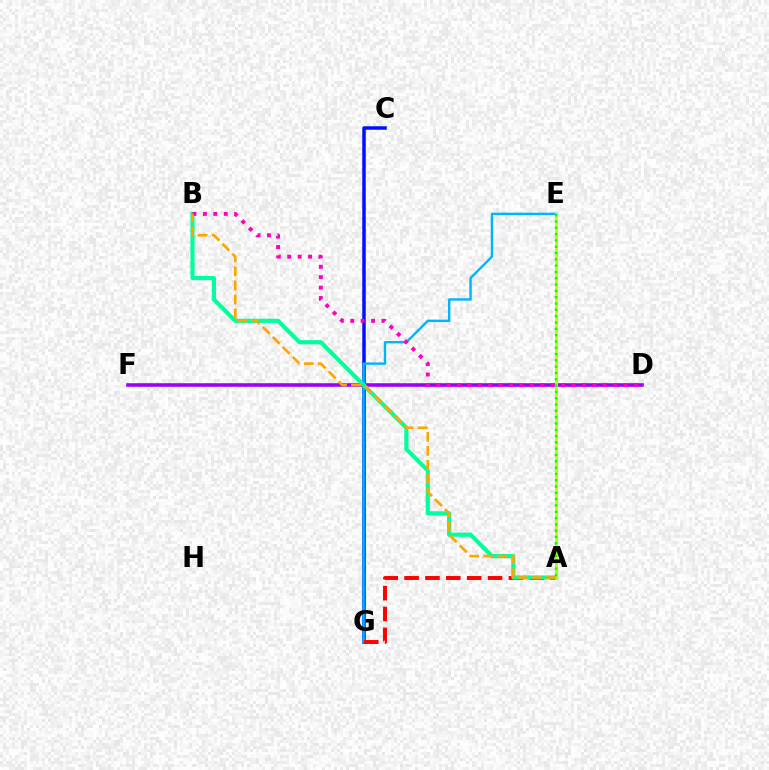{('C', 'G'): [{'color': '#0010ff', 'line_style': 'solid', 'thickness': 2.52}], ('D', 'F'): [{'color': '#9b00ff', 'line_style': 'solid', 'thickness': 2.58}], ('E', 'G'): [{'color': '#00b5ff', 'line_style': 'solid', 'thickness': 1.73}], ('A', 'G'): [{'color': '#ff0000', 'line_style': 'dashed', 'thickness': 2.83}], ('A', 'B'): [{'color': '#00ff9d', 'line_style': 'solid', 'thickness': 3.0}, {'color': '#ffa500', 'line_style': 'dashed', 'thickness': 1.91}], ('A', 'E'): [{'color': '#b3ff00', 'line_style': 'solid', 'thickness': 2.05}, {'color': '#08ff00', 'line_style': 'dotted', 'thickness': 1.71}], ('B', 'D'): [{'color': '#ff00bd', 'line_style': 'dotted', 'thickness': 2.83}]}